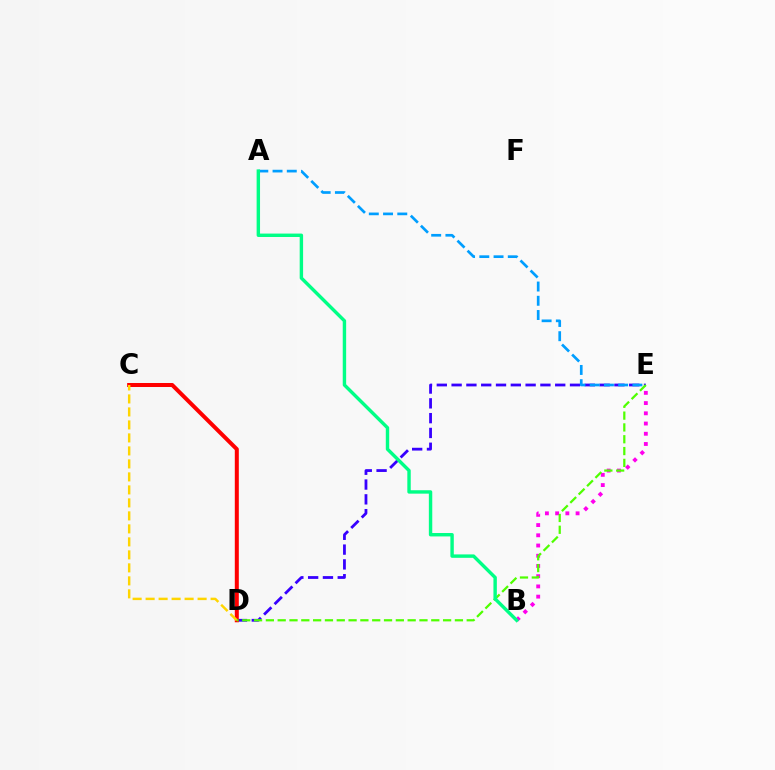{('B', 'E'): [{'color': '#ff00ed', 'line_style': 'dotted', 'thickness': 2.78}], ('D', 'E'): [{'color': '#3700ff', 'line_style': 'dashed', 'thickness': 2.01}, {'color': '#4fff00', 'line_style': 'dashed', 'thickness': 1.61}], ('C', 'D'): [{'color': '#ff0000', 'line_style': 'solid', 'thickness': 2.88}, {'color': '#ffd500', 'line_style': 'dashed', 'thickness': 1.77}], ('A', 'E'): [{'color': '#009eff', 'line_style': 'dashed', 'thickness': 1.93}], ('A', 'B'): [{'color': '#00ff86', 'line_style': 'solid', 'thickness': 2.45}]}